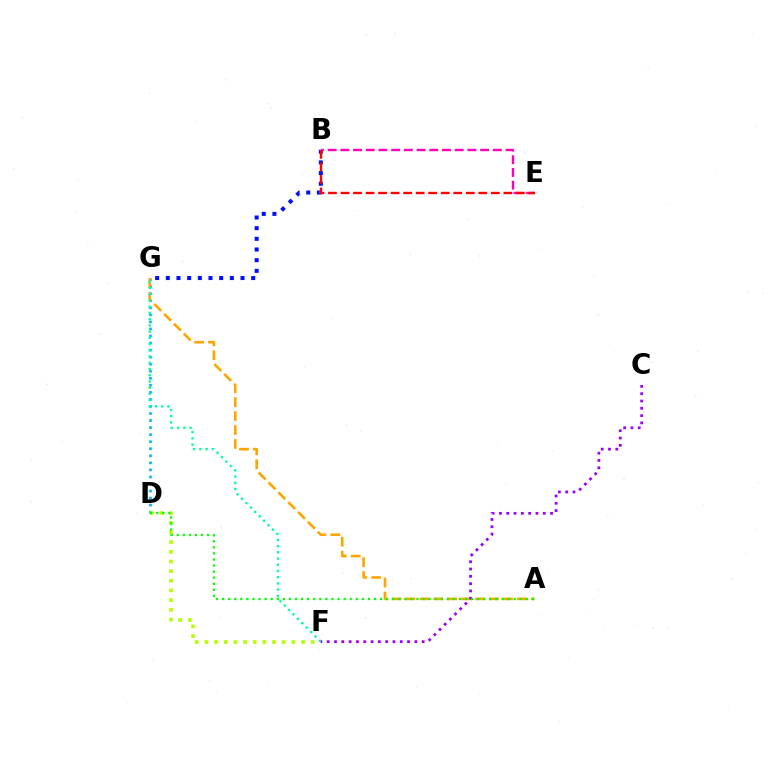{('B', 'G'): [{'color': '#0010ff', 'line_style': 'dotted', 'thickness': 2.9}], ('D', 'G'): [{'color': '#00b5ff', 'line_style': 'dotted', 'thickness': 1.91}], ('A', 'G'): [{'color': '#ffa500', 'line_style': 'dashed', 'thickness': 1.89}], ('D', 'F'): [{'color': '#b3ff00', 'line_style': 'dotted', 'thickness': 2.63}], ('F', 'G'): [{'color': '#00ff9d', 'line_style': 'dotted', 'thickness': 1.69}], ('B', 'E'): [{'color': '#ff00bd', 'line_style': 'dashed', 'thickness': 1.73}, {'color': '#ff0000', 'line_style': 'dashed', 'thickness': 1.7}], ('C', 'F'): [{'color': '#9b00ff', 'line_style': 'dotted', 'thickness': 1.98}], ('A', 'D'): [{'color': '#08ff00', 'line_style': 'dotted', 'thickness': 1.65}]}